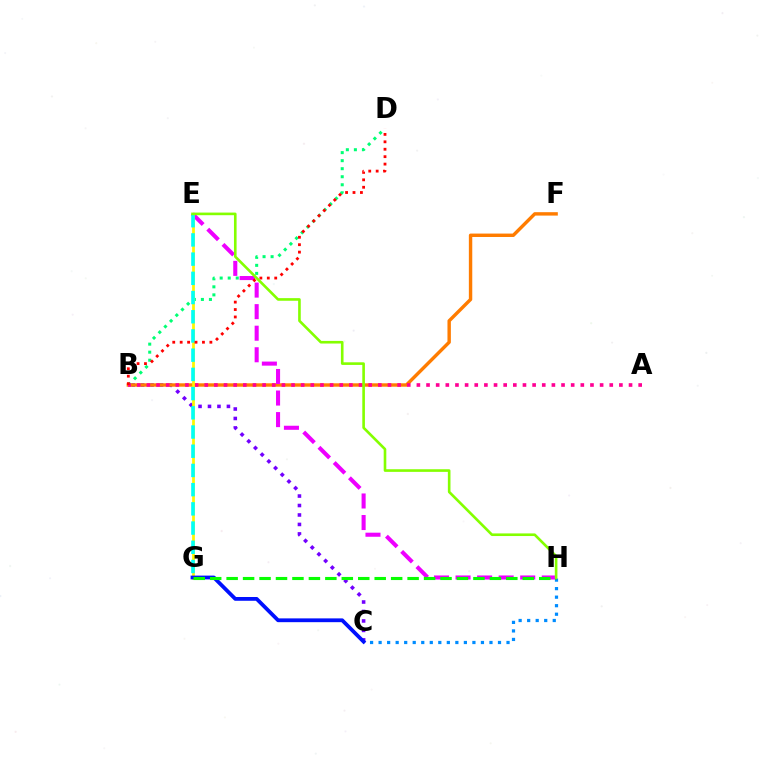{('B', 'C'): [{'color': '#7200ff', 'line_style': 'dotted', 'thickness': 2.57}], ('B', 'D'): [{'color': '#00ff74', 'line_style': 'dotted', 'thickness': 2.18}, {'color': '#ff0000', 'line_style': 'dotted', 'thickness': 2.02}], ('B', 'F'): [{'color': '#ff7c00', 'line_style': 'solid', 'thickness': 2.46}], ('A', 'B'): [{'color': '#ff0094', 'line_style': 'dotted', 'thickness': 2.62}], ('C', 'H'): [{'color': '#008cff', 'line_style': 'dotted', 'thickness': 2.32}], ('E', 'H'): [{'color': '#ee00ff', 'line_style': 'dashed', 'thickness': 2.93}, {'color': '#84ff00', 'line_style': 'solid', 'thickness': 1.89}], ('E', 'G'): [{'color': '#fcf500', 'line_style': 'solid', 'thickness': 1.98}, {'color': '#00fff6', 'line_style': 'dashed', 'thickness': 2.61}], ('C', 'G'): [{'color': '#0010ff', 'line_style': 'solid', 'thickness': 2.73}], ('G', 'H'): [{'color': '#08ff00', 'line_style': 'dashed', 'thickness': 2.23}]}